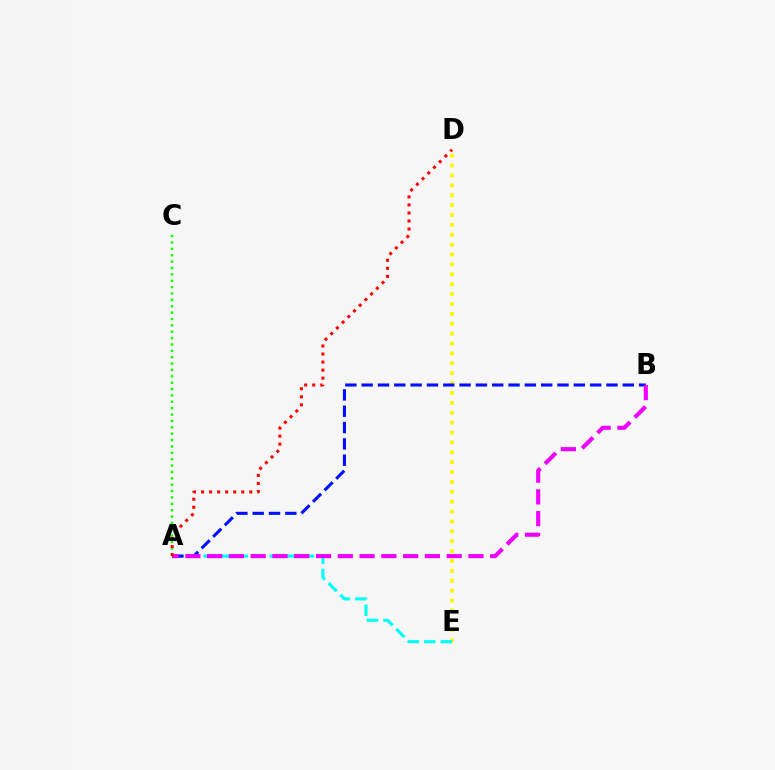{('A', 'C'): [{'color': '#08ff00', 'line_style': 'dotted', 'thickness': 1.73}], ('D', 'E'): [{'color': '#fcf500', 'line_style': 'dotted', 'thickness': 2.69}], ('A', 'E'): [{'color': '#00fff6', 'line_style': 'dashed', 'thickness': 2.24}], ('A', 'B'): [{'color': '#0010ff', 'line_style': 'dashed', 'thickness': 2.22}, {'color': '#ee00ff', 'line_style': 'dashed', 'thickness': 2.96}], ('A', 'D'): [{'color': '#ff0000', 'line_style': 'dotted', 'thickness': 2.18}]}